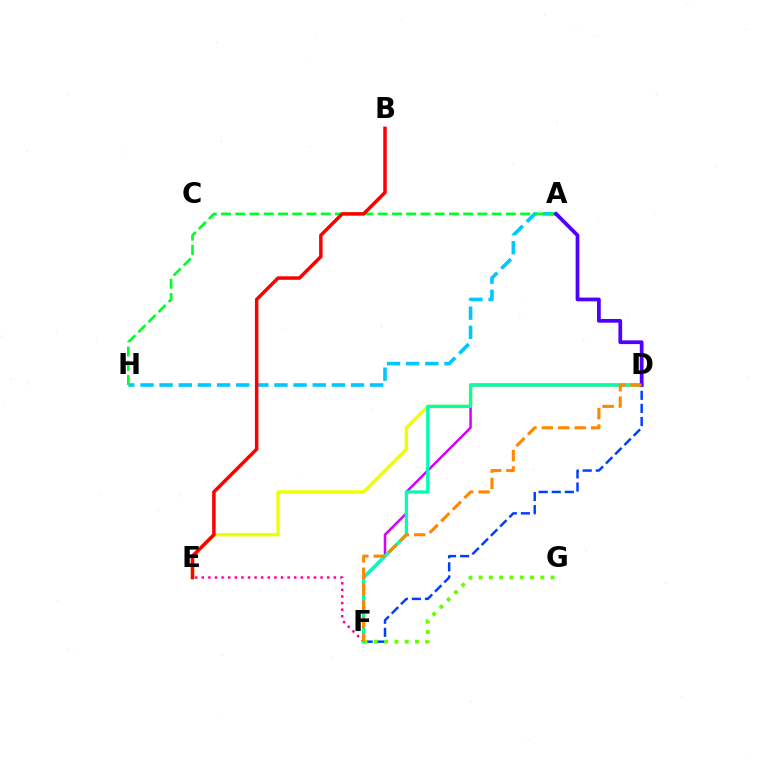{('D', 'E'): [{'color': '#eeff00', 'line_style': 'solid', 'thickness': 2.42}], ('A', 'H'): [{'color': '#00c7ff', 'line_style': 'dashed', 'thickness': 2.6}, {'color': '#00ff27', 'line_style': 'dashed', 'thickness': 1.94}], ('E', 'F'): [{'color': '#ff00a0', 'line_style': 'dotted', 'thickness': 1.79}], ('B', 'E'): [{'color': '#ff0000', 'line_style': 'solid', 'thickness': 2.52}], ('D', 'F'): [{'color': '#d600ff', 'line_style': 'solid', 'thickness': 1.83}, {'color': '#00ffaf', 'line_style': 'solid', 'thickness': 2.36}, {'color': '#003fff', 'line_style': 'dashed', 'thickness': 1.78}, {'color': '#ff8800', 'line_style': 'dashed', 'thickness': 2.23}], ('F', 'G'): [{'color': '#66ff00', 'line_style': 'dotted', 'thickness': 2.79}], ('A', 'D'): [{'color': '#4f00ff', 'line_style': 'solid', 'thickness': 2.7}]}